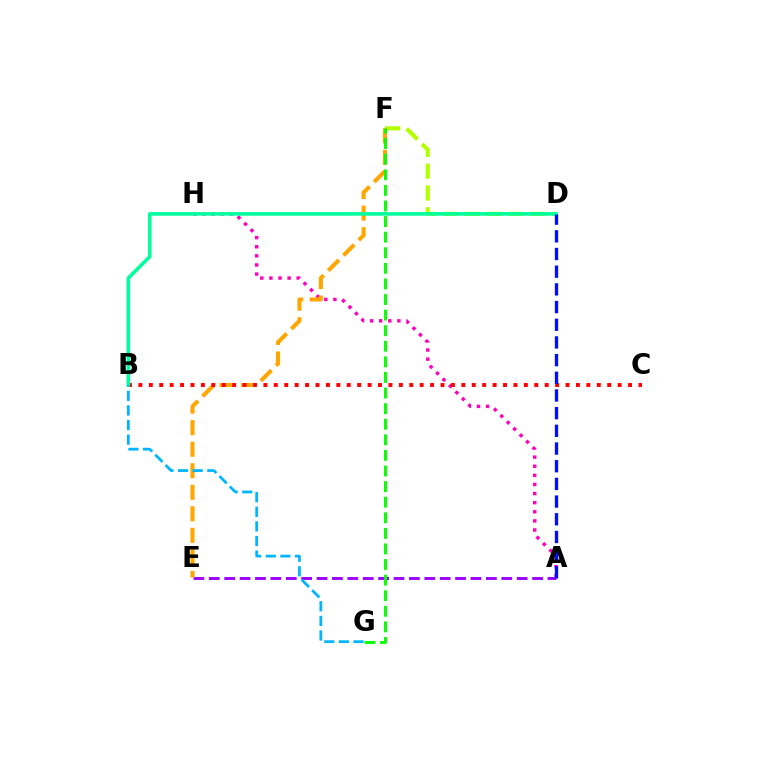{('A', 'H'): [{'color': '#ff00bd', 'line_style': 'dotted', 'thickness': 2.47}], ('A', 'E'): [{'color': '#9b00ff', 'line_style': 'dashed', 'thickness': 2.09}], ('D', 'F'): [{'color': '#b3ff00', 'line_style': 'dashed', 'thickness': 2.96}], ('E', 'F'): [{'color': '#ffa500', 'line_style': 'dashed', 'thickness': 2.93}], ('B', 'C'): [{'color': '#ff0000', 'line_style': 'dotted', 'thickness': 2.83}], ('B', 'D'): [{'color': '#00ff9d', 'line_style': 'solid', 'thickness': 2.57}], ('B', 'G'): [{'color': '#00b5ff', 'line_style': 'dashed', 'thickness': 1.99}], ('F', 'G'): [{'color': '#08ff00', 'line_style': 'dashed', 'thickness': 2.12}], ('A', 'D'): [{'color': '#0010ff', 'line_style': 'dashed', 'thickness': 2.4}]}